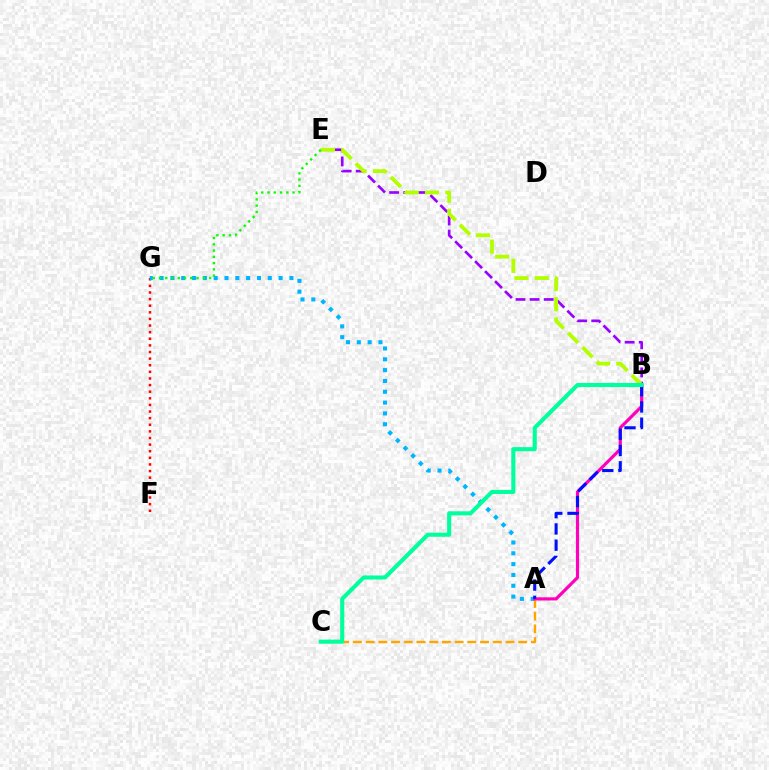{('F', 'G'): [{'color': '#ff0000', 'line_style': 'dotted', 'thickness': 1.8}], ('A', 'G'): [{'color': '#00b5ff', 'line_style': 'dotted', 'thickness': 2.94}], ('B', 'E'): [{'color': '#9b00ff', 'line_style': 'dashed', 'thickness': 1.91}, {'color': '#b3ff00', 'line_style': 'dashed', 'thickness': 2.76}], ('A', 'C'): [{'color': '#ffa500', 'line_style': 'dashed', 'thickness': 1.73}], ('A', 'B'): [{'color': '#ff00bd', 'line_style': 'solid', 'thickness': 2.28}, {'color': '#0010ff', 'line_style': 'dashed', 'thickness': 2.21}], ('E', 'G'): [{'color': '#08ff00', 'line_style': 'dotted', 'thickness': 1.7}], ('B', 'C'): [{'color': '#00ff9d', 'line_style': 'solid', 'thickness': 2.93}]}